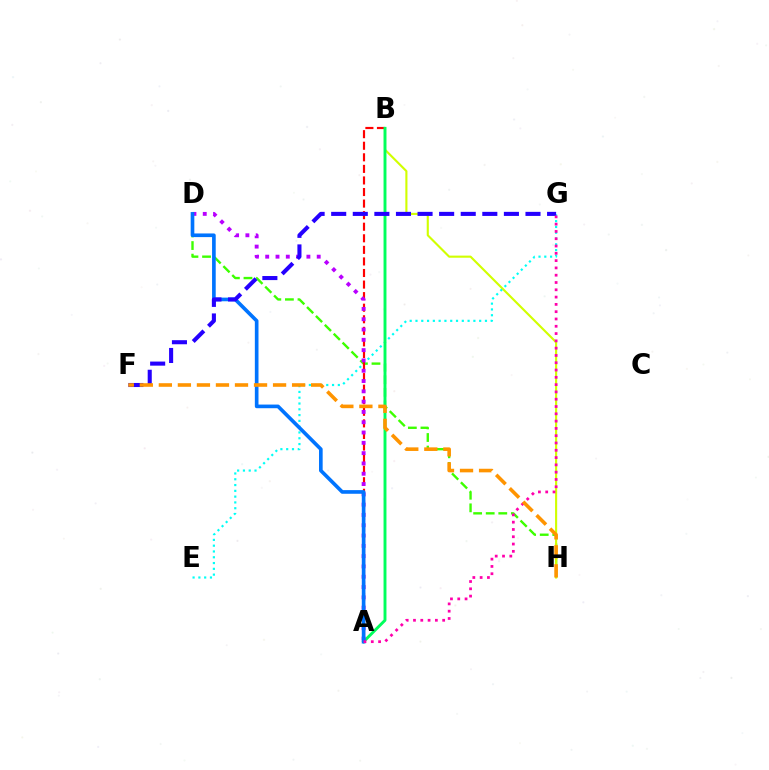{('D', 'H'): [{'color': '#3dff00', 'line_style': 'dashed', 'thickness': 1.71}], ('B', 'H'): [{'color': '#d1ff00', 'line_style': 'solid', 'thickness': 1.53}], ('E', 'G'): [{'color': '#00fff6', 'line_style': 'dotted', 'thickness': 1.57}], ('A', 'B'): [{'color': '#ff0000', 'line_style': 'dashed', 'thickness': 1.57}, {'color': '#00ff5c', 'line_style': 'solid', 'thickness': 2.1}], ('A', 'D'): [{'color': '#b900ff', 'line_style': 'dotted', 'thickness': 2.8}, {'color': '#0074ff', 'line_style': 'solid', 'thickness': 2.63}], ('F', 'G'): [{'color': '#2500ff', 'line_style': 'dashed', 'thickness': 2.93}], ('A', 'G'): [{'color': '#ff00ac', 'line_style': 'dotted', 'thickness': 1.98}], ('F', 'H'): [{'color': '#ff9400', 'line_style': 'dashed', 'thickness': 2.59}]}